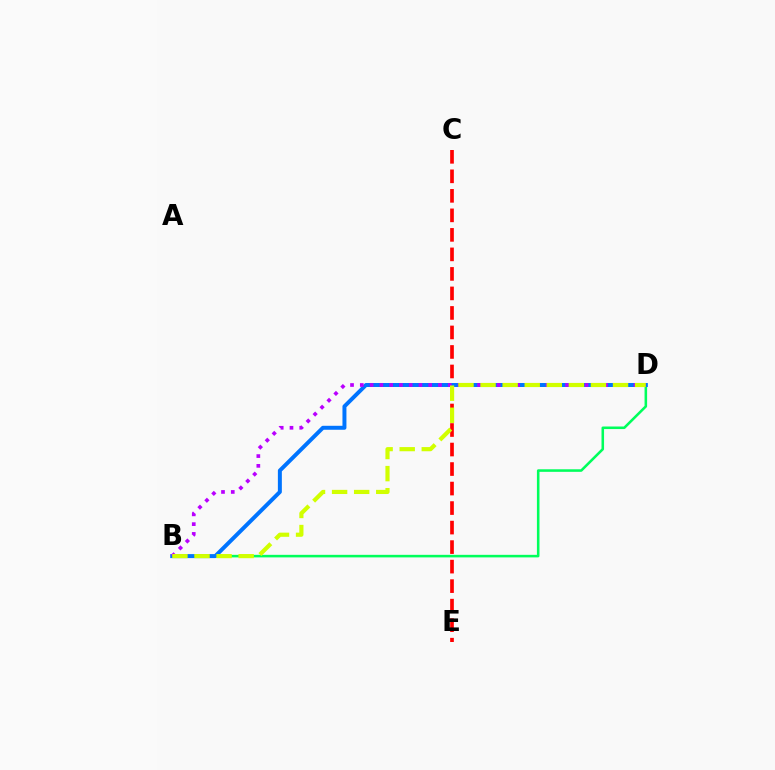{('B', 'D'): [{'color': '#00ff5c', 'line_style': 'solid', 'thickness': 1.84}, {'color': '#0074ff', 'line_style': 'solid', 'thickness': 2.86}, {'color': '#b900ff', 'line_style': 'dotted', 'thickness': 2.66}, {'color': '#d1ff00', 'line_style': 'dashed', 'thickness': 3.0}], ('C', 'E'): [{'color': '#ff0000', 'line_style': 'dashed', 'thickness': 2.65}]}